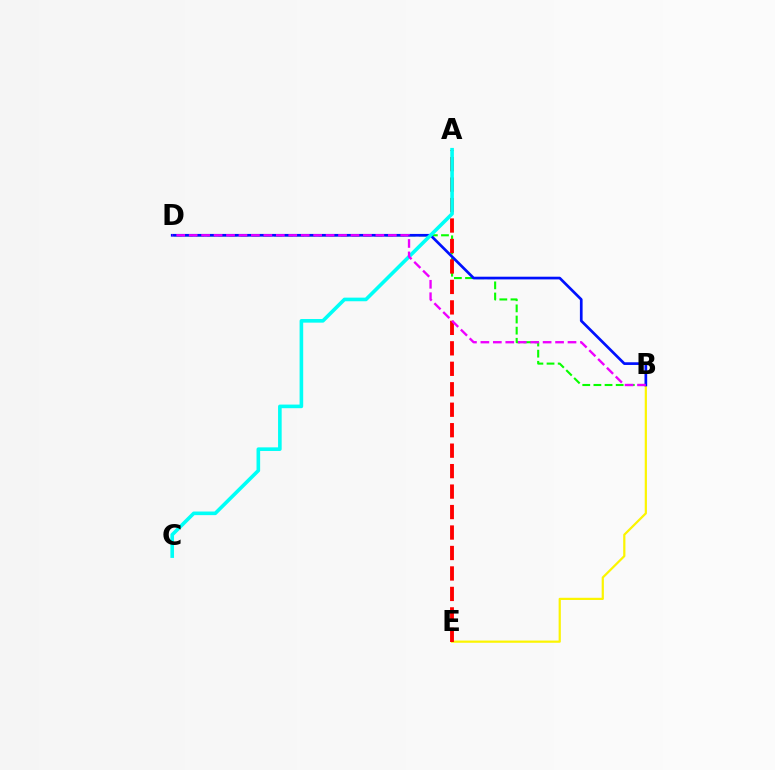{('B', 'D'): [{'color': '#08ff00', 'line_style': 'dashed', 'thickness': 1.51}, {'color': '#0010ff', 'line_style': 'solid', 'thickness': 1.94}, {'color': '#ee00ff', 'line_style': 'dashed', 'thickness': 1.69}], ('B', 'E'): [{'color': '#fcf500', 'line_style': 'solid', 'thickness': 1.59}], ('A', 'E'): [{'color': '#ff0000', 'line_style': 'dashed', 'thickness': 2.78}], ('A', 'C'): [{'color': '#00fff6', 'line_style': 'solid', 'thickness': 2.6}]}